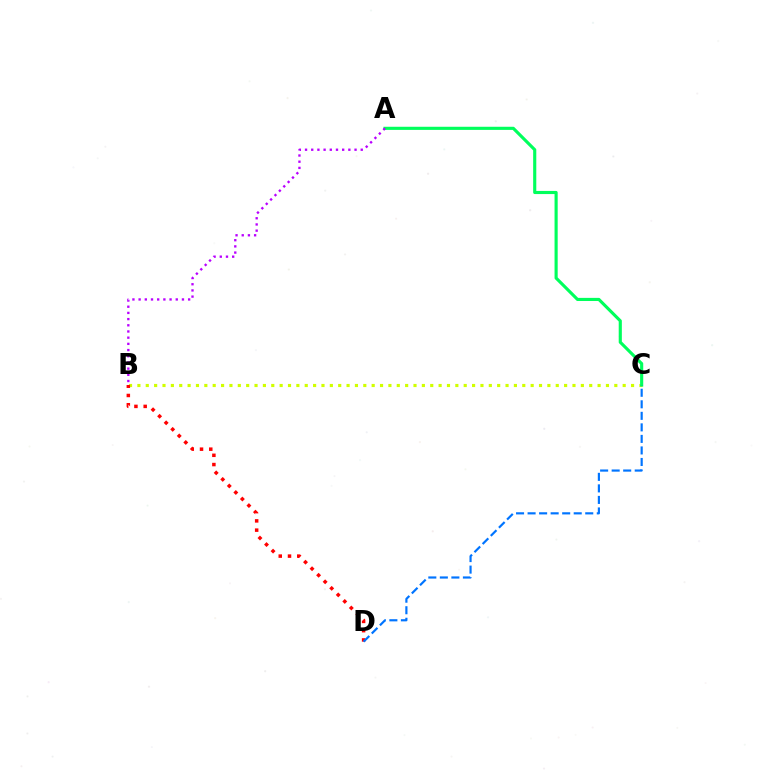{('B', 'C'): [{'color': '#d1ff00', 'line_style': 'dotted', 'thickness': 2.27}], ('A', 'C'): [{'color': '#00ff5c', 'line_style': 'solid', 'thickness': 2.25}], ('A', 'B'): [{'color': '#b900ff', 'line_style': 'dotted', 'thickness': 1.68}], ('B', 'D'): [{'color': '#ff0000', 'line_style': 'dotted', 'thickness': 2.51}], ('C', 'D'): [{'color': '#0074ff', 'line_style': 'dashed', 'thickness': 1.57}]}